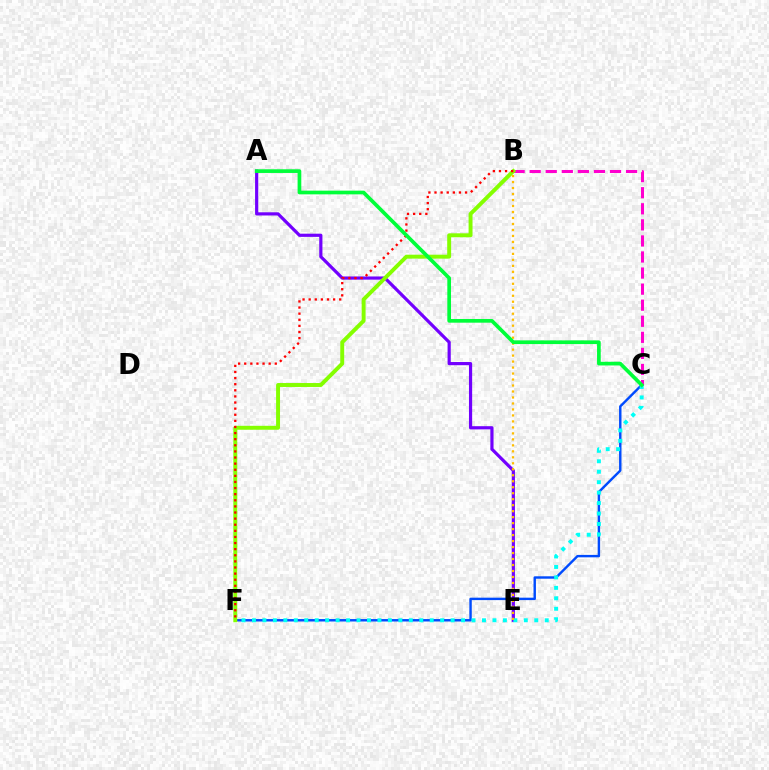{('A', 'E'): [{'color': '#7200ff', 'line_style': 'solid', 'thickness': 2.29}], ('C', 'F'): [{'color': '#004bff', 'line_style': 'solid', 'thickness': 1.74}, {'color': '#00fff6', 'line_style': 'dotted', 'thickness': 2.84}], ('B', 'C'): [{'color': '#ff00cf', 'line_style': 'dashed', 'thickness': 2.18}], ('B', 'F'): [{'color': '#84ff00', 'line_style': 'solid', 'thickness': 2.83}, {'color': '#ff0000', 'line_style': 'dotted', 'thickness': 1.66}], ('B', 'E'): [{'color': '#ffbd00', 'line_style': 'dotted', 'thickness': 1.63}], ('A', 'C'): [{'color': '#00ff39', 'line_style': 'solid', 'thickness': 2.66}]}